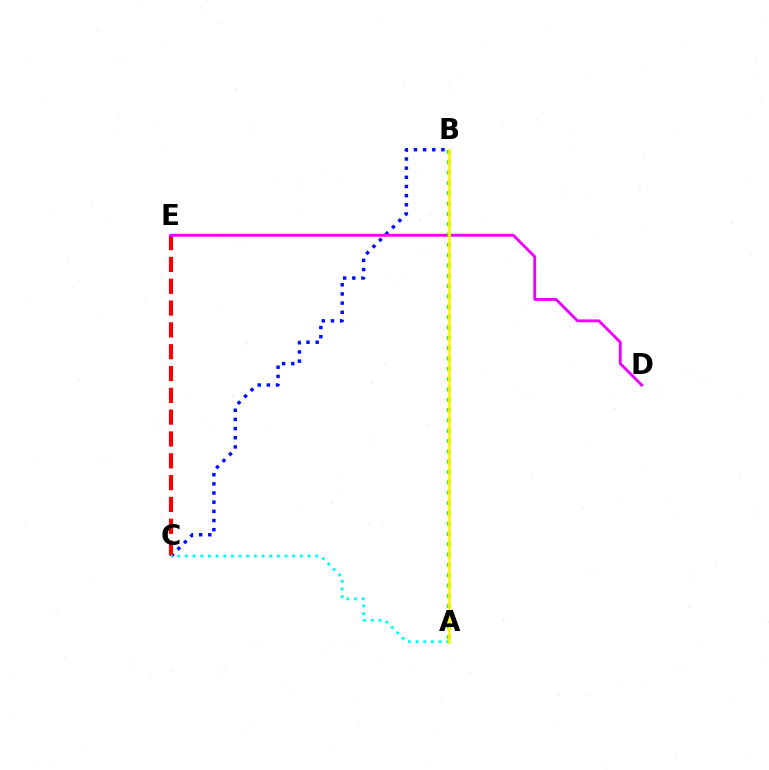{('B', 'C'): [{'color': '#0010ff', 'line_style': 'dotted', 'thickness': 2.49}], ('C', 'E'): [{'color': '#ff0000', 'line_style': 'dashed', 'thickness': 2.96}], ('D', 'E'): [{'color': '#ee00ff', 'line_style': 'solid', 'thickness': 2.05}], ('A', 'C'): [{'color': '#00fff6', 'line_style': 'dotted', 'thickness': 2.08}], ('A', 'B'): [{'color': '#08ff00', 'line_style': 'dotted', 'thickness': 2.8}, {'color': '#fcf500', 'line_style': 'solid', 'thickness': 1.87}]}